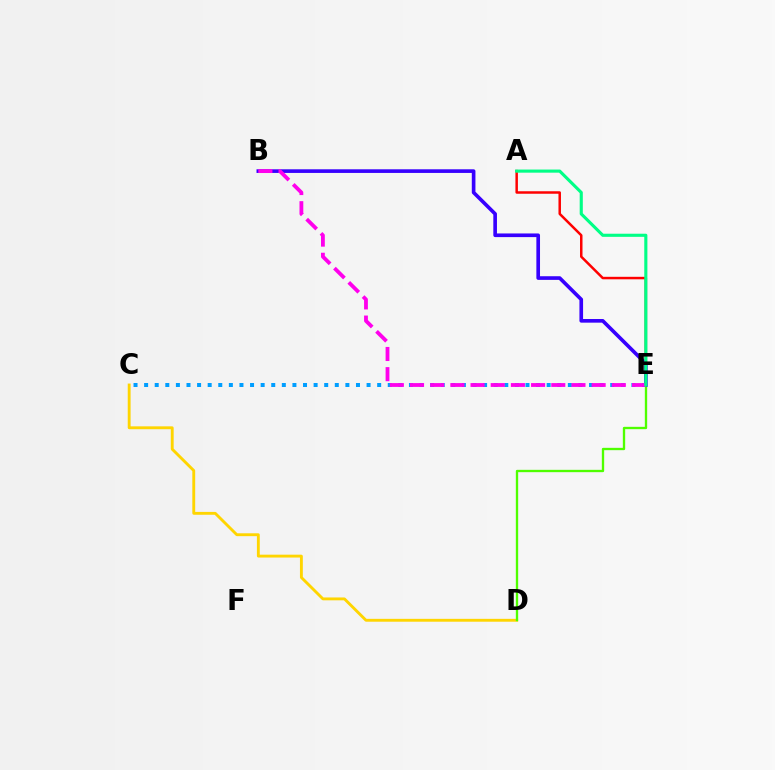{('C', 'D'): [{'color': '#ffd500', 'line_style': 'solid', 'thickness': 2.06}], ('A', 'E'): [{'color': '#ff0000', 'line_style': 'solid', 'thickness': 1.79}, {'color': '#00ff86', 'line_style': 'solid', 'thickness': 2.25}], ('C', 'E'): [{'color': '#009eff', 'line_style': 'dotted', 'thickness': 2.88}], ('D', 'E'): [{'color': '#4fff00', 'line_style': 'solid', 'thickness': 1.68}], ('B', 'E'): [{'color': '#3700ff', 'line_style': 'solid', 'thickness': 2.63}, {'color': '#ff00ed', 'line_style': 'dashed', 'thickness': 2.74}]}